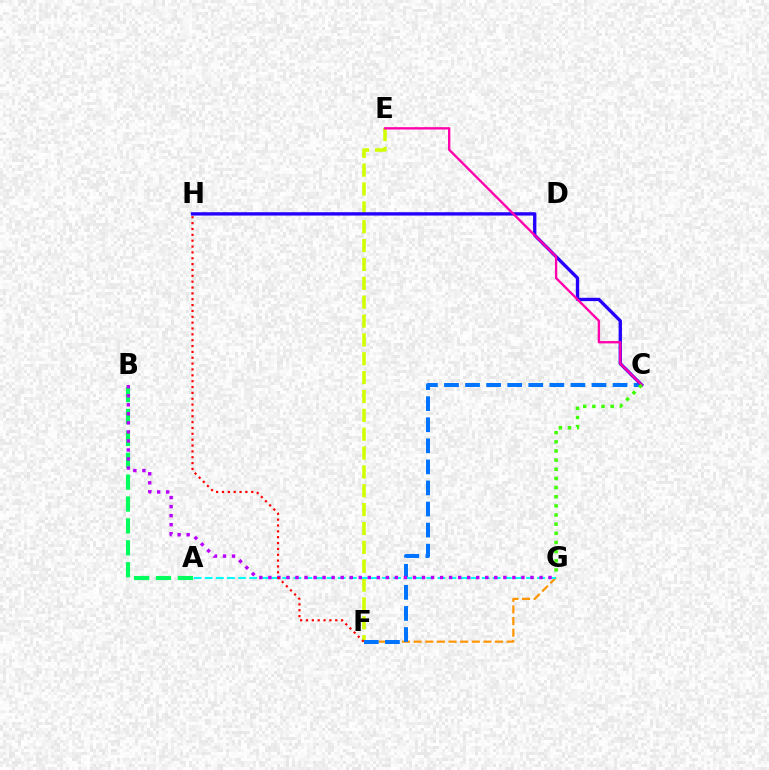{('F', 'G'): [{'color': '#ff9400', 'line_style': 'dashed', 'thickness': 1.58}], ('E', 'F'): [{'color': '#d1ff00', 'line_style': 'dashed', 'thickness': 2.56}], ('C', 'F'): [{'color': '#0074ff', 'line_style': 'dashed', 'thickness': 2.86}], ('C', 'H'): [{'color': '#2500ff', 'line_style': 'solid', 'thickness': 2.4}], ('C', 'E'): [{'color': '#ff00ac', 'line_style': 'solid', 'thickness': 1.69}], ('A', 'G'): [{'color': '#00fff6', 'line_style': 'dashed', 'thickness': 1.5}], ('A', 'B'): [{'color': '#00ff5c', 'line_style': 'dashed', 'thickness': 2.97}], ('B', 'G'): [{'color': '#b900ff', 'line_style': 'dotted', 'thickness': 2.46}], ('C', 'G'): [{'color': '#3dff00', 'line_style': 'dotted', 'thickness': 2.49}], ('F', 'H'): [{'color': '#ff0000', 'line_style': 'dotted', 'thickness': 1.59}]}